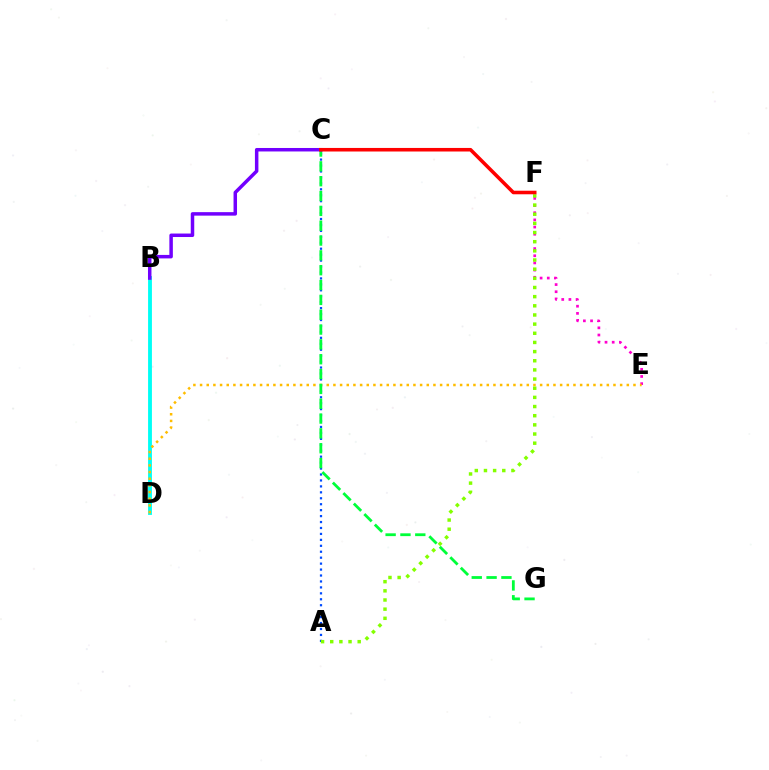{('B', 'D'): [{'color': '#00fff6', 'line_style': 'solid', 'thickness': 2.77}], ('A', 'C'): [{'color': '#004bff', 'line_style': 'dotted', 'thickness': 1.61}], ('E', 'F'): [{'color': '#ff00cf', 'line_style': 'dotted', 'thickness': 1.95}], ('D', 'E'): [{'color': '#ffbd00', 'line_style': 'dotted', 'thickness': 1.81}], ('C', 'G'): [{'color': '#00ff39', 'line_style': 'dashed', 'thickness': 2.02}], ('B', 'C'): [{'color': '#7200ff', 'line_style': 'solid', 'thickness': 2.51}], ('A', 'F'): [{'color': '#84ff00', 'line_style': 'dotted', 'thickness': 2.49}], ('C', 'F'): [{'color': '#ff0000', 'line_style': 'solid', 'thickness': 2.57}]}